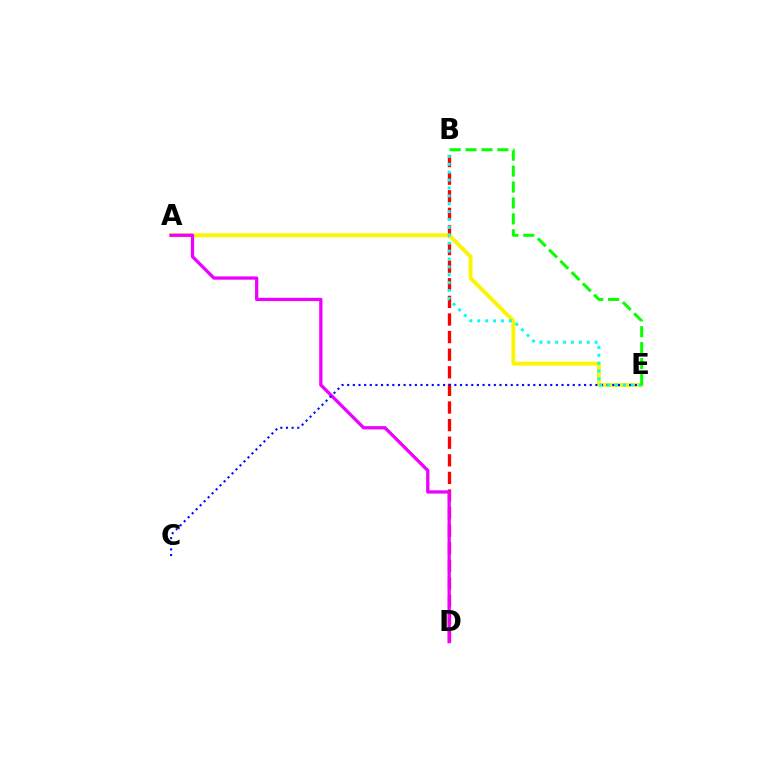{('B', 'D'): [{'color': '#ff0000', 'line_style': 'dashed', 'thickness': 2.39}], ('A', 'E'): [{'color': '#fcf500', 'line_style': 'solid', 'thickness': 2.79}], ('A', 'D'): [{'color': '#ee00ff', 'line_style': 'solid', 'thickness': 2.36}], ('C', 'E'): [{'color': '#0010ff', 'line_style': 'dotted', 'thickness': 1.53}], ('B', 'E'): [{'color': '#00fff6', 'line_style': 'dotted', 'thickness': 2.14}, {'color': '#08ff00', 'line_style': 'dashed', 'thickness': 2.16}]}